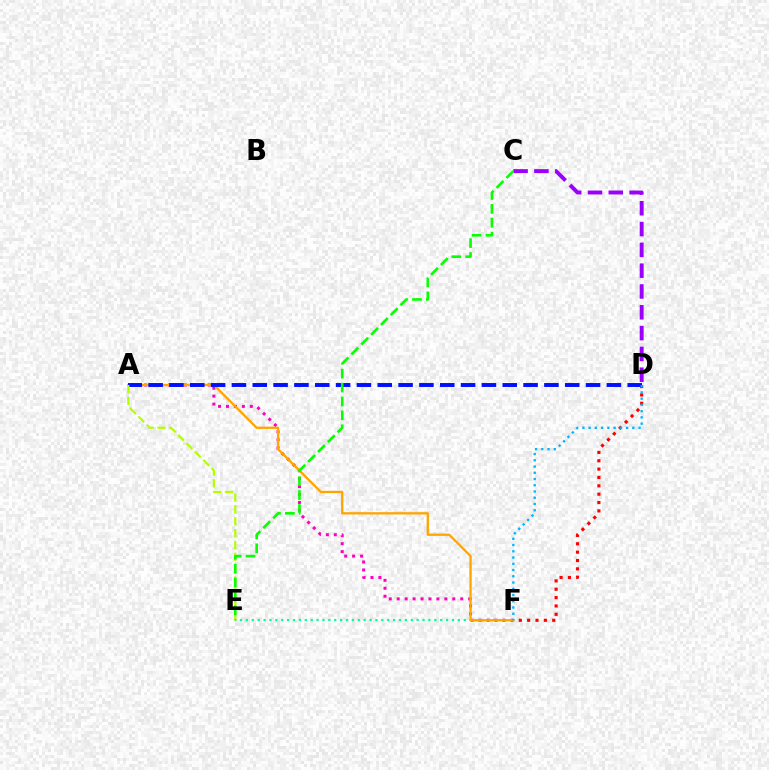{('E', 'F'): [{'color': '#00ff9d', 'line_style': 'dotted', 'thickness': 1.6}], ('D', 'F'): [{'color': '#ff0000', 'line_style': 'dotted', 'thickness': 2.27}, {'color': '#00b5ff', 'line_style': 'dotted', 'thickness': 1.7}], ('C', 'D'): [{'color': '#9b00ff', 'line_style': 'dashed', 'thickness': 2.83}], ('A', 'F'): [{'color': '#ff00bd', 'line_style': 'dotted', 'thickness': 2.16}, {'color': '#ffa500', 'line_style': 'solid', 'thickness': 1.65}], ('A', 'D'): [{'color': '#0010ff', 'line_style': 'dashed', 'thickness': 2.83}], ('A', 'E'): [{'color': '#b3ff00', 'line_style': 'dashed', 'thickness': 1.61}], ('C', 'E'): [{'color': '#08ff00', 'line_style': 'dashed', 'thickness': 1.89}]}